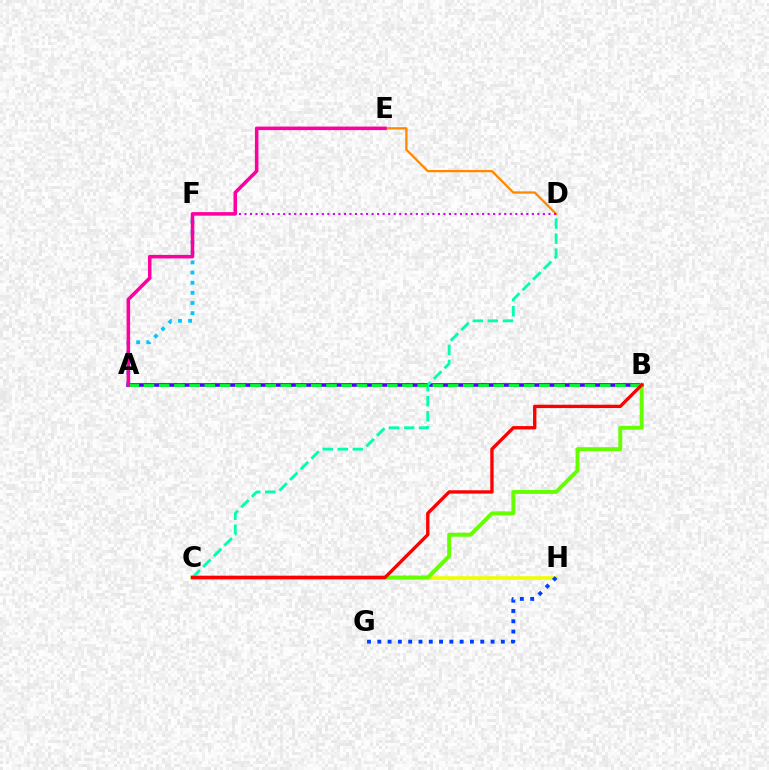{('A', 'B'): [{'color': '#4f00ff', 'line_style': 'solid', 'thickness': 2.59}, {'color': '#00ff27', 'line_style': 'dashed', 'thickness': 2.07}], ('C', 'H'): [{'color': '#eeff00', 'line_style': 'solid', 'thickness': 2.6}], ('A', 'F'): [{'color': '#00c7ff', 'line_style': 'dotted', 'thickness': 2.75}], ('C', 'D'): [{'color': '#00ffaf', 'line_style': 'dashed', 'thickness': 2.04}], ('B', 'C'): [{'color': '#66ff00', 'line_style': 'solid', 'thickness': 2.82}, {'color': '#ff0000', 'line_style': 'solid', 'thickness': 2.41}], ('D', 'E'): [{'color': '#ff8800', 'line_style': 'solid', 'thickness': 1.65}], ('D', 'F'): [{'color': '#d600ff', 'line_style': 'dotted', 'thickness': 1.5}], ('G', 'H'): [{'color': '#003fff', 'line_style': 'dotted', 'thickness': 2.8}], ('A', 'E'): [{'color': '#ff00a0', 'line_style': 'solid', 'thickness': 2.55}]}